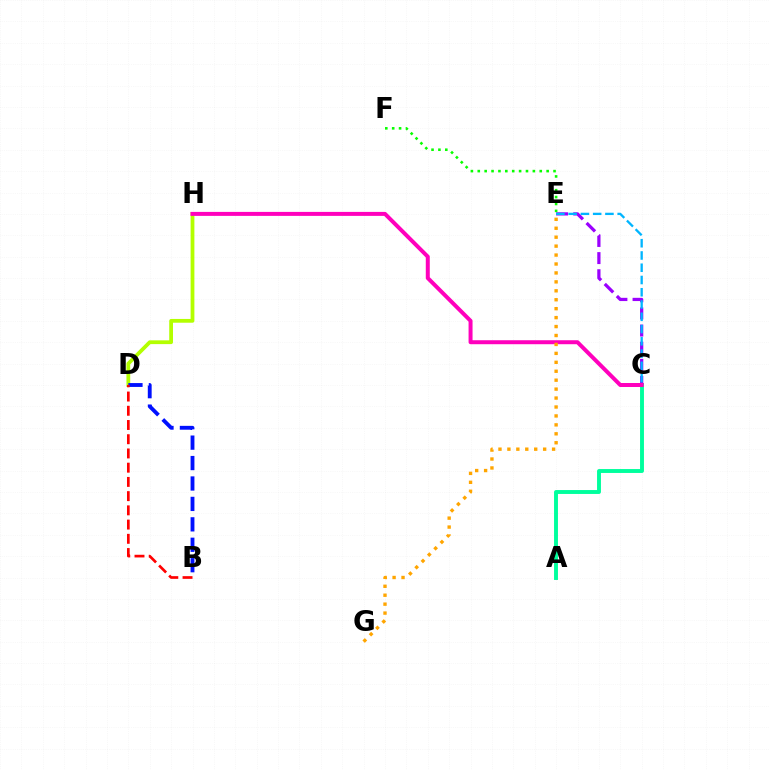{('A', 'C'): [{'color': '#00ff9d', 'line_style': 'solid', 'thickness': 2.81}], ('C', 'E'): [{'color': '#9b00ff', 'line_style': 'dashed', 'thickness': 2.33}, {'color': '#00b5ff', 'line_style': 'dashed', 'thickness': 1.67}], ('D', 'H'): [{'color': '#b3ff00', 'line_style': 'solid', 'thickness': 2.72}], ('B', 'D'): [{'color': '#0010ff', 'line_style': 'dashed', 'thickness': 2.78}, {'color': '#ff0000', 'line_style': 'dashed', 'thickness': 1.93}], ('E', 'F'): [{'color': '#08ff00', 'line_style': 'dotted', 'thickness': 1.87}], ('C', 'H'): [{'color': '#ff00bd', 'line_style': 'solid', 'thickness': 2.87}], ('E', 'G'): [{'color': '#ffa500', 'line_style': 'dotted', 'thickness': 2.43}]}